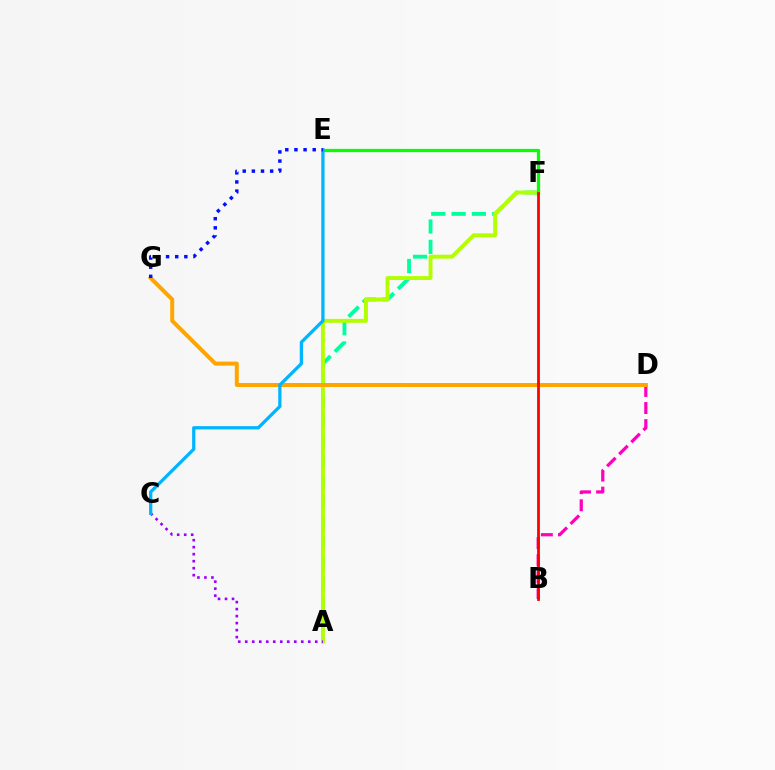{('B', 'D'): [{'color': '#ff00bd', 'line_style': 'dashed', 'thickness': 2.32}], ('A', 'F'): [{'color': '#00ff9d', 'line_style': 'dashed', 'thickness': 2.76}, {'color': '#b3ff00', 'line_style': 'solid', 'thickness': 2.82}], ('D', 'G'): [{'color': '#ffa500', 'line_style': 'solid', 'thickness': 2.88}], ('A', 'C'): [{'color': '#9b00ff', 'line_style': 'dotted', 'thickness': 1.9}], ('E', 'F'): [{'color': '#08ff00', 'line_style': 'solid', 'thickness': 2.34}], ('B', 'F'): [{'color': '#ff0000', 'line_style': 'solid', 'thickness': 2.0}], ('C', 'E'): [{'color': '#00b5ff', 'line_style': 'solid', 'thickness': 2.35}], ('E', 'G'): [{'color': '#0010ff', 'line_style': 'dotted', 'thickness': 2.48}]}